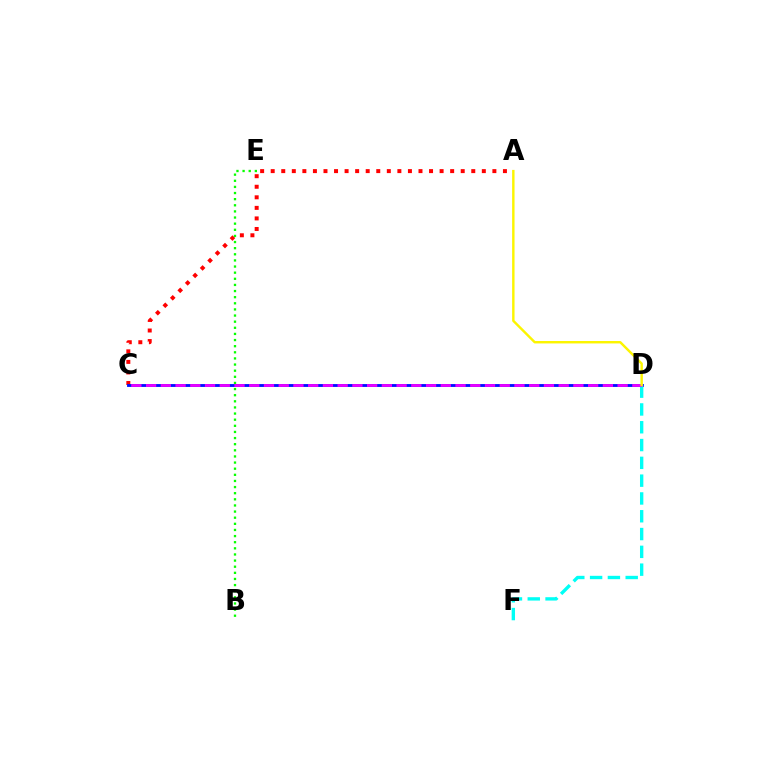{('A', 'C'): [{'color': '#ff0000', 'line_style': 'dotted', 'thickness': 2.87}], ('C', 'D'): [{'color': '#0010ff', 'line_style': 'solid', 'thickness': 2.06}, {'color': '#ee00ff', 'line_style': 'dashed', 'thickness': 2.0}], ('B', 'E'): [{'color': '#08ff00', 'line_style': 'dotted', 'thickness': 1.66}], ('D', 'F'): [{'color': '#00fff6', 'line_style': 'dashed', 'thickness': 2.42}], ('A', 'D'): [{'color': '#fcf500', 'line_style': 'solid', 'thickness': 1.74}]}